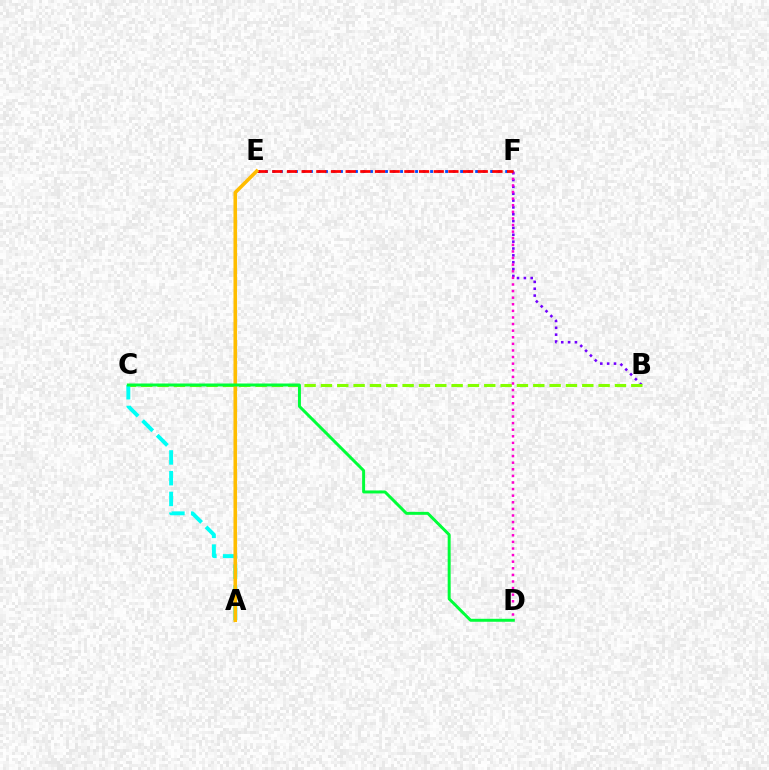{('B', 'F'): [{'color': '#7200ff', 'line_style': 'dotted', 'thickness': 1.86}], ('B', 'C'): [{'color': '#84ff00', 'line_style': 'dashed', 'thickness': 2.22}], ('D', 'F'): [{'color': '#ff00cf', 'line_style': 'dotted', 'thickness': 1.79}], ('E', 'F'): [{'color': '#004bff', 'line_style': 'dotted', 'thickness': 2.04}, {'color': '#ff0000', 'line_style': 'dashed', 'thickness': 1.99}], ('A', 'C'): [{'color': '#00fff6', 'line_style': 'dashed', 'thickness': 2.82}], ('A', 'E'): [{'color': '#ffbd00', 'line_style': 'solid', 'thickness': 2.58}], ('C', 'D'): [{'color': '#00ff39', 'line_style': 'solid', 'thickness': 2.14}]}